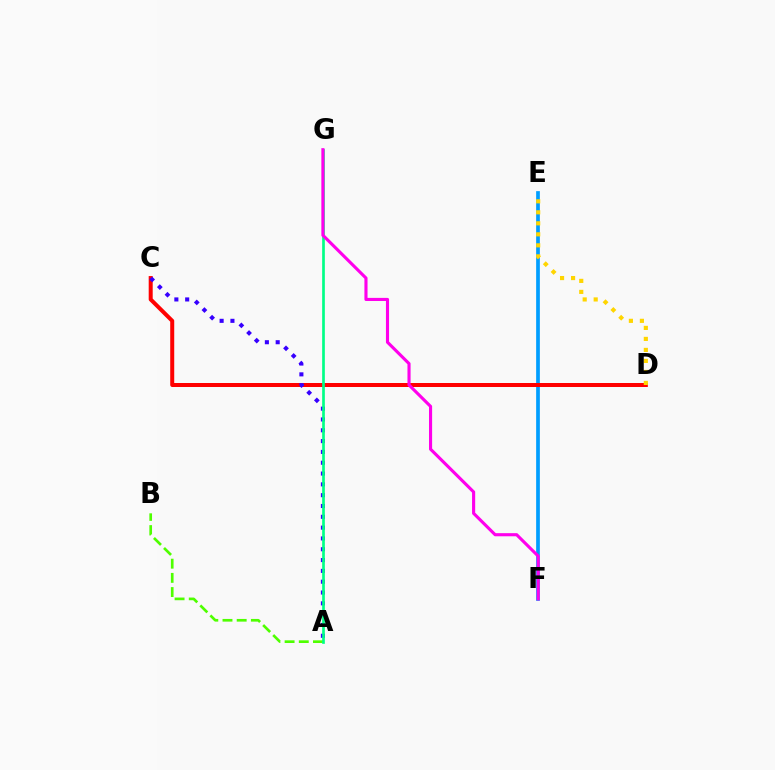{('E', 'F'): [{'color': '#009eff', 'line_style': 'solid', 'thickness': 2.67}], ('C', 'D'): [{'color': '#ff0000', 'line_style': 'solid', 'thickness': 2.88}], ('A', 'C'): [{'color': '#3700ff', 'line_style': 'dotted', 'thickness': 2.94}], ('A', 'B'): [{'color': '#4fff00', 'line_style': 'dashed', 'thickness': 1.93}], ('A', 'G'): [{'color': '#00ff86', 'line_style': 'solid', 'thickness': 1.93}], ('F', 'G'): [{'color': '#ff00ed', 'line_style': 'solid', 'thickness': 2.25}], ('D', 'E'): [{'color': '#ffd500', 'line_style': 'dotted', 'thickness': 2.99}]}